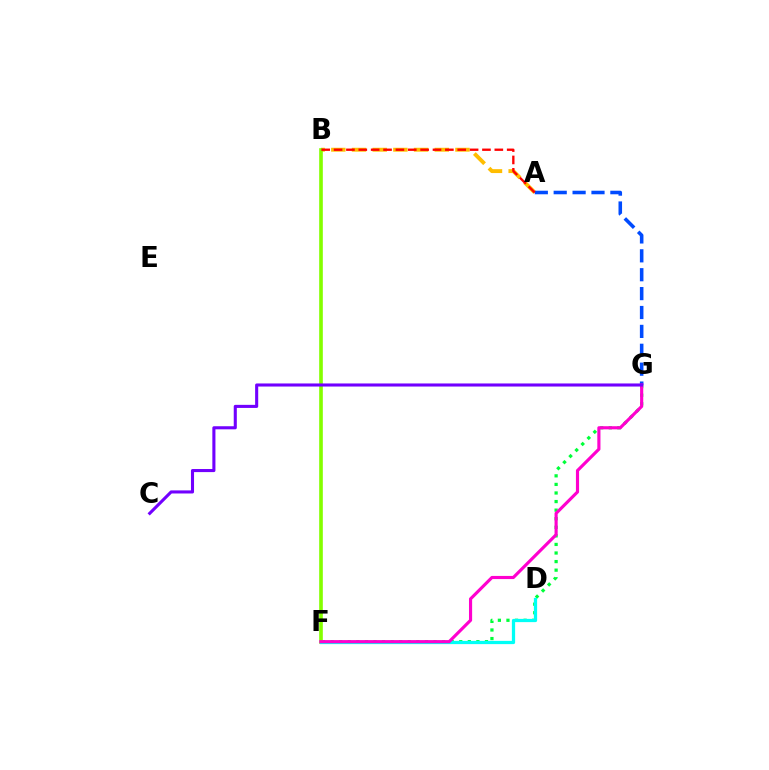{('A', 'B'): [{'color': '#ffbd00', 'line_style': 'dashed', 'thickness': 2.81}, {'color': '#ff0000', 'line_style': 'dashed', 'thickness': 1.68}], ('F', 'G'): [{'color': '#00ff39', 'line_style': 'dotted', 'thickness': 2.33}, {'color': '#ff00cf', 'line_style': 'solid', 'thickness': 2.26}], ('B', 'F'): [{'color': '#84ff00', 'line_style': 'solid', 'thickness': 2.62}], ('A', 'G'): [{'color': '#004bff', 'line_style': 'dashed', 'thickness': 2.57}], ('D', 'F'): [{'color': '#00fff6', 'line_style': 'solid', 'thickness': 2.33}], ('C', 'G'): [{'color': '#7200ff', 'line_style': 'solid', 'thickness': 2.22}]}